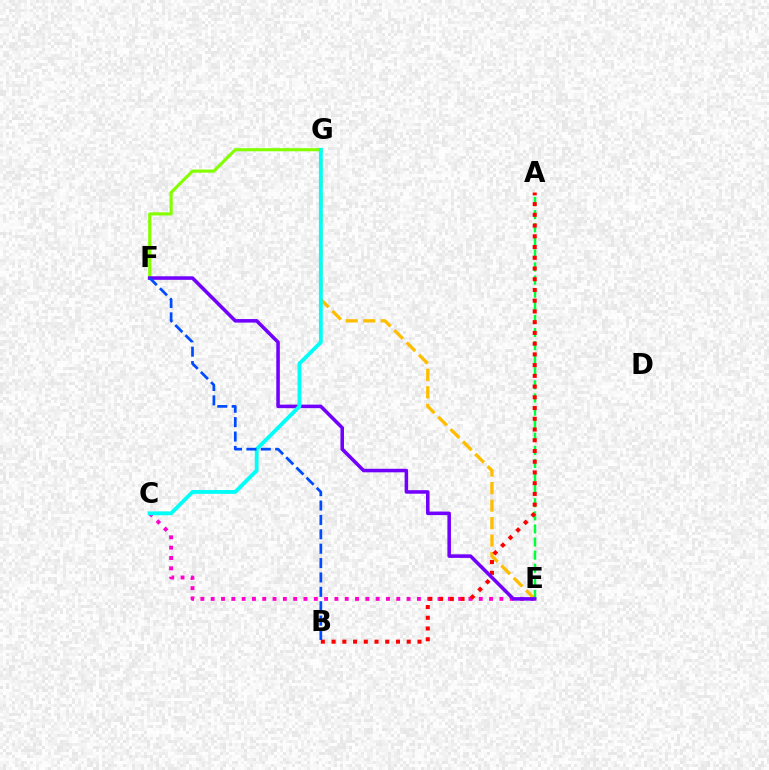{('C', 'E'): [{'color': '#ff00cf', 'line_style': 'dotted', 'thickness': 2.8}], ('E', 'G'): [{'color': '#ffbd00', 'line_style': 'dashed', 'thickness': 2.38}], ('A', 'E'): [{'color': '#00ff39', 'line_style': 'dashed', 'thickness': 1.78}], ('A', 'B'): [{'color': '#ff0000', 'line_style': 'dotted', 'thickness': 2.92}], ('F', 'G'): [{'color': '#84ff00', 'line_style': 'solid', 'thickness': 2.25}], ('E', 'F'): [{'color': '#7200ff', 'line_style': 'solid', 'thickness': 2.55}], ('C', 'G'): [{'color': '#00fff6', 'line_style': 'solid', 'thickness': 2.75}], ('B', 'F'): [{'color': '#004bff', 'line_style': 'dashed', 'thickness': 1.95}]}